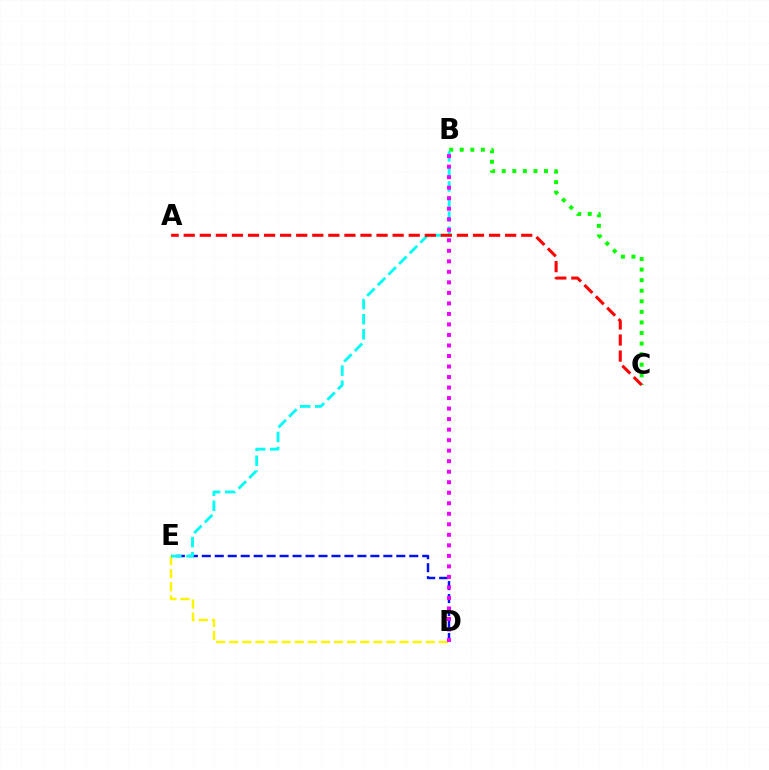{('D', 'E'): [{'color': '#0010ff', 'line_style': 'dashed', 'thickness': 1.76}, {'color': '#fcf500', 'line_style': 'dashed', 'thickness': 1.78}], ('B', 'C'): [{'color': '#08ff00', 'line_style': 'dotted', 'thickness': 2.87}], ('B', 'E'): [{'color': '#00fff6', 'line_style': 'dashed', 'thickness': 2.05}], ('A', 'C'): [{'color': '#ff0000', 'line_style': 'dashed', 'thickness': 2.18}], ('B', 'D'): [{'color': '#ee00ff', 'line_style': 'dotted', 'thickness': 2.86}]}